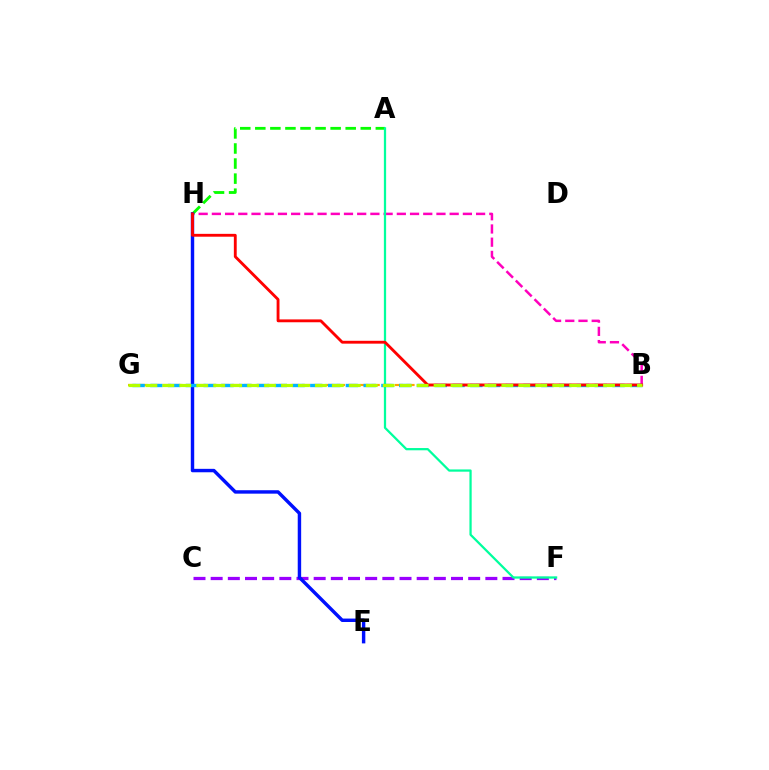{('B', 'H'): [{'color': '#ff00bd', 'line_style': 'dashed', 'thickness': 1.79}, {'color': '#ff0000', 'line_style': 'solid', 'thickness': 2.05}], ('A', 'H'): [{'color': '#08ff00', 'line_style': 'dashed', 'thickness': 2.05}], ('C', 'F'): [{'color': '#9b00ff', 'line_style': 'dashed', 'thickness': 2.33}], ('B', 'G'): [{'color': '#ffa500', 'line_style': 'dashed', 'thickness': 1.58}, {'color': '#00b5ff', 'line_style': 'dashed', 'thickness': 2.41}, {'color': '#b3ff00', 'line_style': 'dashed', 'thickness': 2.3}], ('A', 'F'): [{'color': '#00ff9d', 'line_style': 'solid', 'thickness': 1.62}], ('E', 'H'): [{'color': '#0010ff', 'line_style': 'solid', 'thickness': 2.47}]}